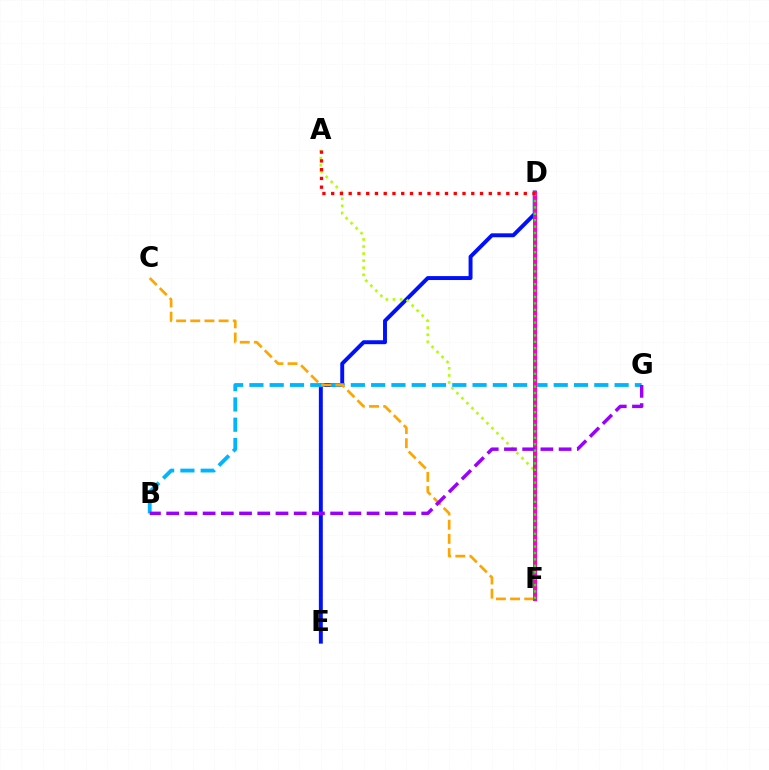{('D', 'E'): [{'color': '#0010ff', 'line_style': 'solid', 'thickness': 2.83}], ('A', 'F'): [{'color': '#b3ff00', 'line_style': 'dotted', 'thickness': 1.92}], ('B', 'G'): [{'color': '#00b5ff', 'line_style': 'dashed', 'thickness': 2.76}, {'color': '#9b00ff', 'line_style': 'dashed', 'thickness': 2.47}], ('D', 'F'): [{'color': '#00ff9d', 'line_style': 'solid', 'thickness': 2.5}, {'color': '#ff00bd', 'line_style': 'solid', 'thickness': 2.87}, {'color': '#08ff00', 'line_style': 'dotted', 'thickness': 1.74}], ('C', 'F'): [{'color': '#ffa500', 'line_style': 'dashed', 'thickness': 1.93}], ('A', 'D'): [{'color': '#ff0000', 'line_style': 'dotted', 'thickness': 2.38}]}